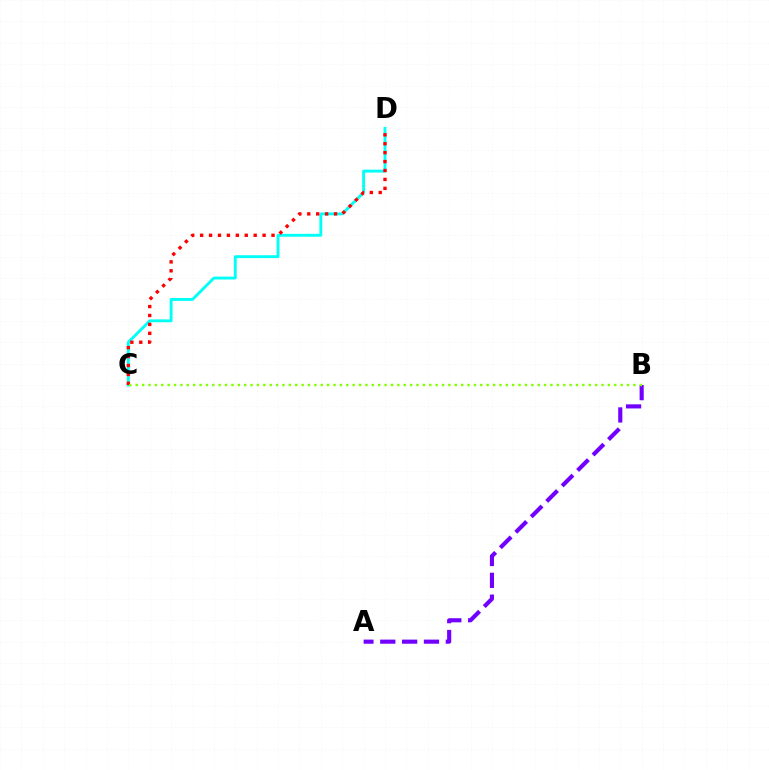{('C', 'D'): [{'color': '#00fff6', 'line_style': 'solid', 'thickness': 2.08}, {'color': '#ff0000', 'line_style': 'dotted', 'thickness': 2.42}], ('A', 'B'): [{'color': '#7200ff', 'line_style': 'dashed', 'thickness': 2.97}], ('B', 'C'): [{'color': '#84ff00', 'line_style': 'dotted', 'thickness': 1.73}]}